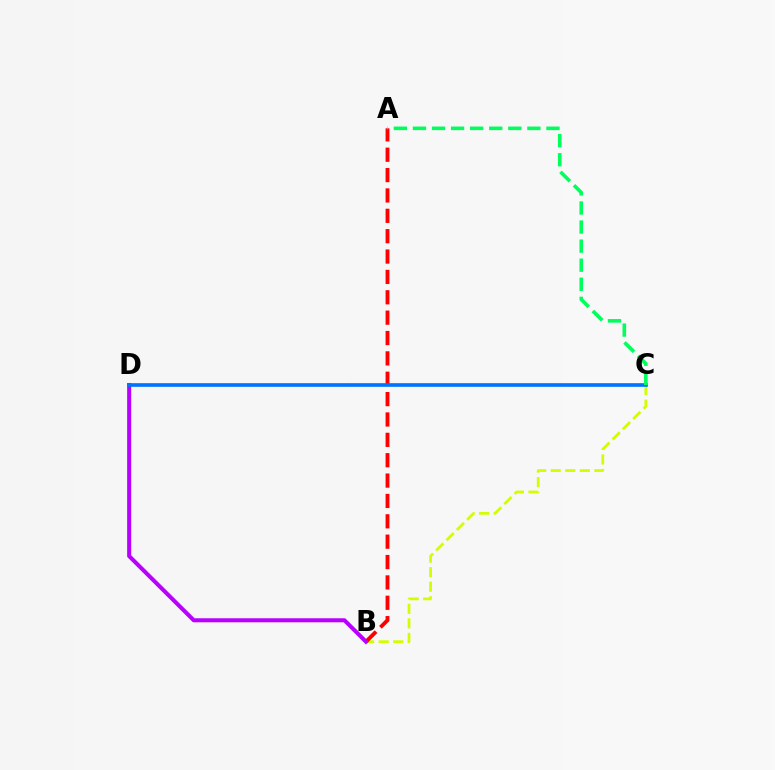{('B', 'C'): [{'color': '#d1ff00', 'line_style': 'dashed', 'thickness': 1.98}], ('A', 'B'): [{'color': '#ff0000', 'line_style': 'dashed', 'thickness': 2.77}], ('B', 'D'): [{'color': '#b900ff', 'line_style': 'solid', 'thickness': 2.91}], ('C', 'D'): [{'color': '#0074ff', 'line_style': 'solid', 'thickness': 2.64}], ('A', 'C'): [{'color': '#00ff5c', 'line_style': 'dashed', 'thickness': 2.59}]}